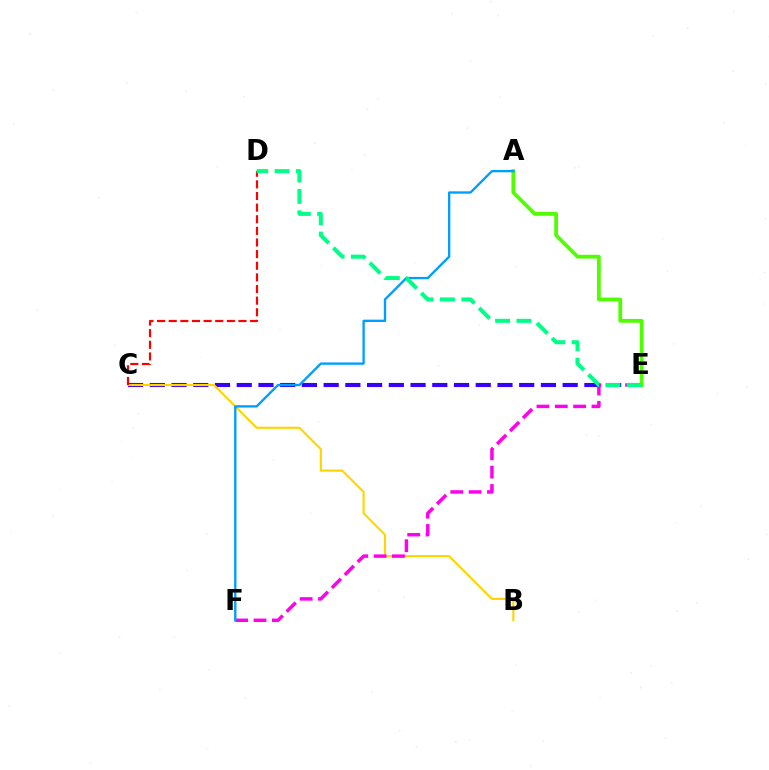{('C', 'E'): [{'color': '#3700ff', 'line_style': 'dashed', 'thickness': 2.95}], ('A', 'E'): [{'color': '#4fff00', 'line_style': 'solid', 'thickness': 2.71}], ('B', 'C'): [{'color': '#ffd500', 'line_style': 'solid', 'thickness': 1.53}], ('E', 'F'): [{'color': '#ff00ed', 'line_style': 'dashed', 'thickness': 2.49}], ('C', 'D'): [{'color': '#ff0000', 'line_style': 'dashed', 'thickness': 1.58}], ('A', 'F'): [{'color': '#009eff', 'line_style': 'solid', 'thickness': 1.69}], ('D', 'E'): [{'color': '#00ff86', 'line_style': 'dashed', 'thickness': 2.9}]}